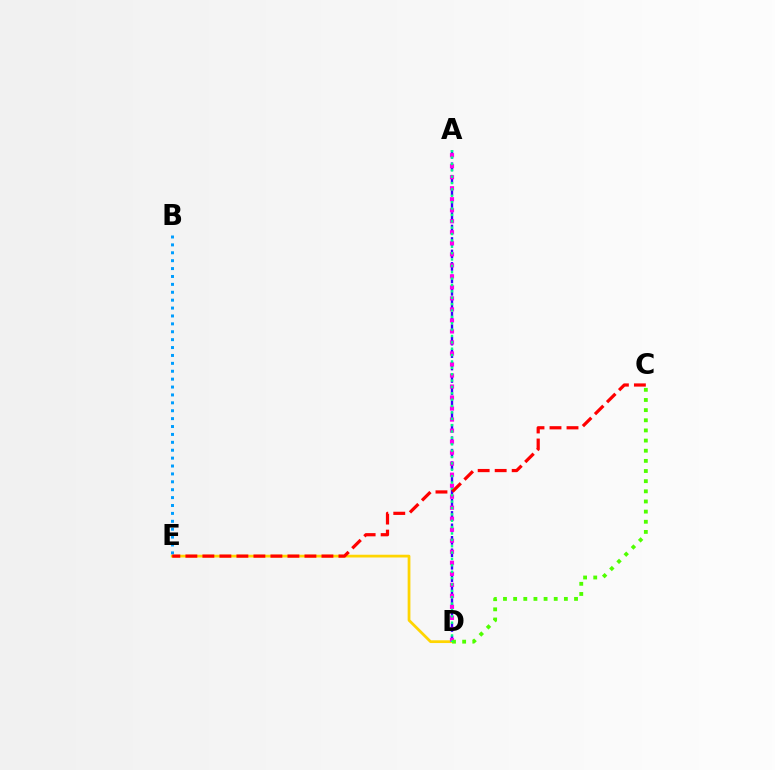{('A', 'D'): [{'color': '#3700ff', 'line_style': 'dashed', 'thickness': 1.69}, {'color': '#ff00ed', 'line_style': 'dotted', 'thickness': 2.99}, {'color': '#00ff86', 'line_style': 'dotted', 'thickness': 1.73}], ('D', 'E'): [{'color': '#ffd500', 'line_style': 'solid', 'thickness': 1.99}], ('B', 'E'): [{'color': '#009eff', 'line_style': 'dotted', 'thickness': 2.15}], ('C', 'D'): [{'color': '#4fff00', 'line_style': 'dotted', 'thickness': 2.76}], ('C', 'E'): [{'color': '#ff0000', 'line_style': 'dashed', 'thickness': 2.31}]}